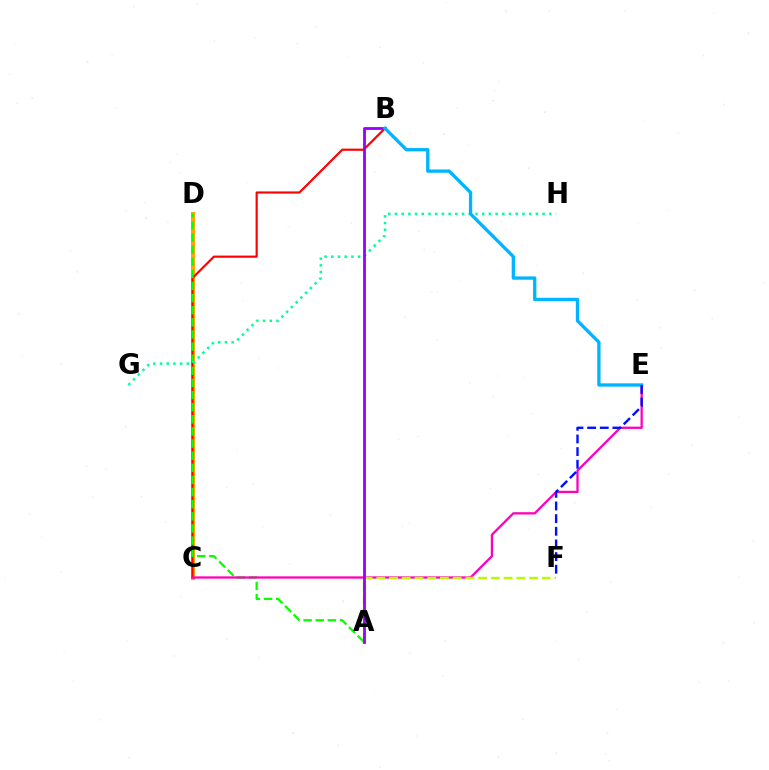{('C', 'D'): [{'color': '#ffa500', 'line_style': 'solid', 'thickness': 2.9}], ('B', 'C'): [{'color': '#ff0000', 'line_style': 'solid', 'thickness': 1.56}], ('A', 'D'): [{'color': '#08ff00', 'line_style': 'dashed', 'thickness': 1.65}], ('G', 'H'): [{'color': '#00ff9d', 'line_style': 'dotted', 'thickness': 1.82}], ('C', 'E'): [{'color': '#ff00bd', 'line_style': 'solid', 'thickness': 1.65}], ('A', 'F'): [{'color': '#b3ff00', 'line_style': 'dashed', 'thickness': 1.73}], ('A', 'B'): [{'color': '#9b00ff', 'line_style': 'solid', 'thickness': 2.03}], ('B', 'E'): [{'color': '#00b5ff', 'line_style': 'solid', 'thickness': 2.39}], ('E', 'F'): [{'color': '#0010ff', 'line_style': 'dashed', 'thickness': 1.72}]}